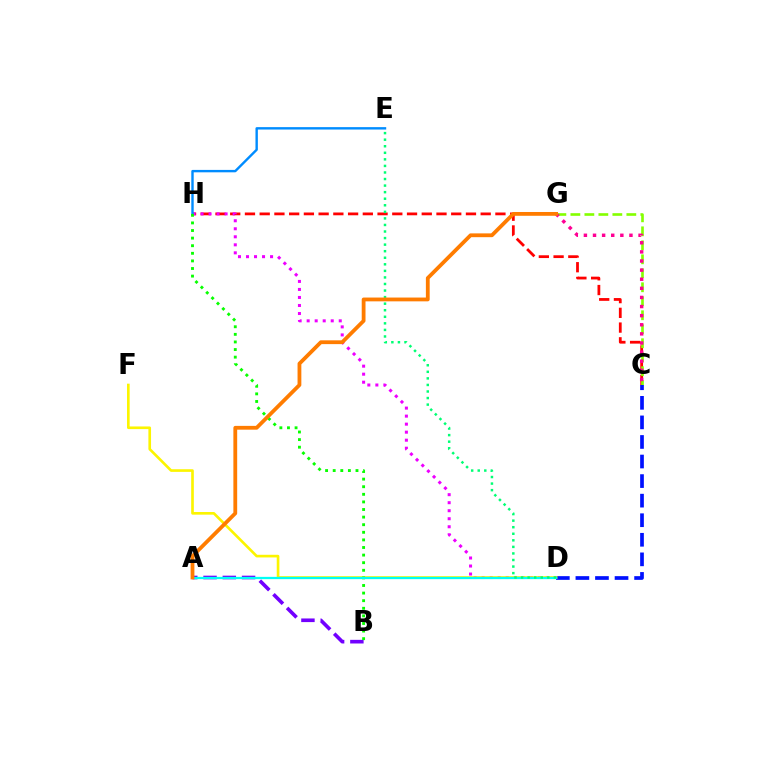{('C', 'H'): [{'color': '#ff0000', 'line_style': 'dashed', 'thickness': 2.0}], ('C', 'G'): [{'color': '#84ff00', 'line_style': 'dashed', 'thickness': 1.9}, {'color': '#ff0094', 'line_style': 'dotted', 'thickness': 2.47}], ('D', 'H'): [{'color': '#ee00ff', 'line_style': 'dotted', 'thickness': 2.18}], ('C', 'D'): [{'color': '#0010ff', 'line_style': 'dashed', 'thickness': 2.66}], ('A', 'B'): [{'color': '#7200ff', 'line_style': 'dashed', 'thickness': 2.62}], ('D', 'F'): [{'color': '#fcf500', 'line_style': 'solid', 'thickness': 1.91}], ('E', 'H'): [{'color': '#008cff', 'line_style': 'solid', 'thickness': 1.73}], ('B', 'H'): [{'color': '#08ff00', 'line_style': 'dotted', 'thickness': 2.06}], ('A', 'D'): [{'color': '#00fff6', 'line_style': 'solid', 'thickness': 1.63}], ('D', 'E'): [{'color': '#00ff74', 'line_style': 'dotted', 'thickness': 1.78}], ('A', 'G'): [{'color': '#ff7c00', 'line_style': 'solid', 'thickness': 2.73}]}